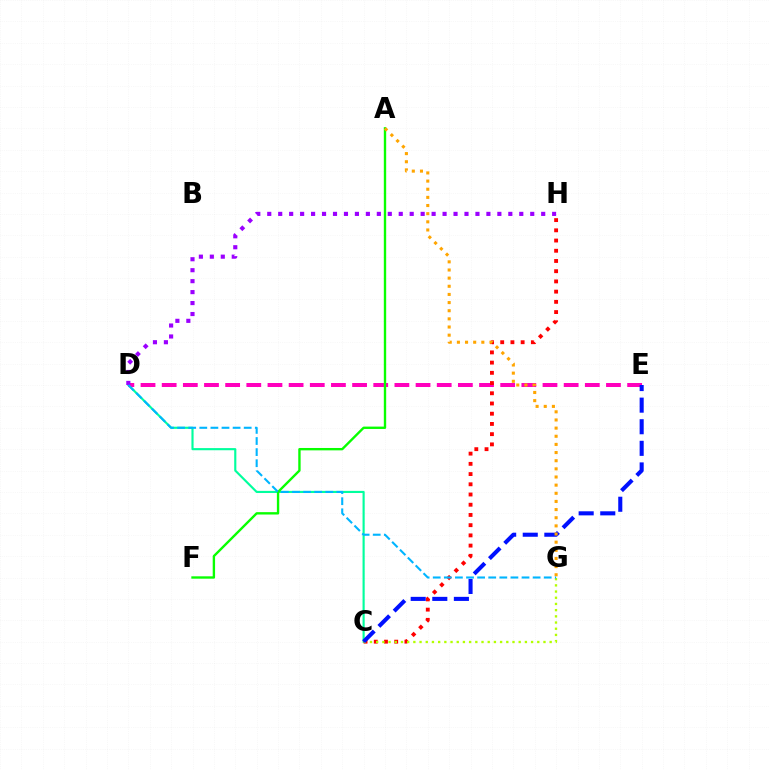{('C', 'D'): [{'color': '#00ff9d', 'line_style': 'solid', 'thickness': 1.54}], ('D', 'E'): [{'color': '#ff00bd', 'line_style': 'dashed', 'thickness': 2.87}], ('A', 'F'): [{'color': '#08ff00', 'line_style': 'solid', 'thickness': 1.71}], ('D', 'H'): [{'color': '#9b00ff', 'line_style': 'dotted', 'thickness': 2.98}], ('C', 'H'): [{'color': '#ff0000', 'line_style': 'dotted', 'thickness': 2.78}], ('C', 'G'): [{'color': '#b3ff00', 'line_style': 'dotted', 'thickness': 1.68}], ('C', 'E'): [{'color': '#0010ff', 'line_style': 'dashed', 'thickness': 2.93}], ('A', 'G'): [{'color': '#ffa500', 'line_style': 'dotted', 'thickness': 2.21}], ('D', 'G'): [{'color': '#00b5ff', 'line_style': 'dashed', 'thickness': 1.51}]}